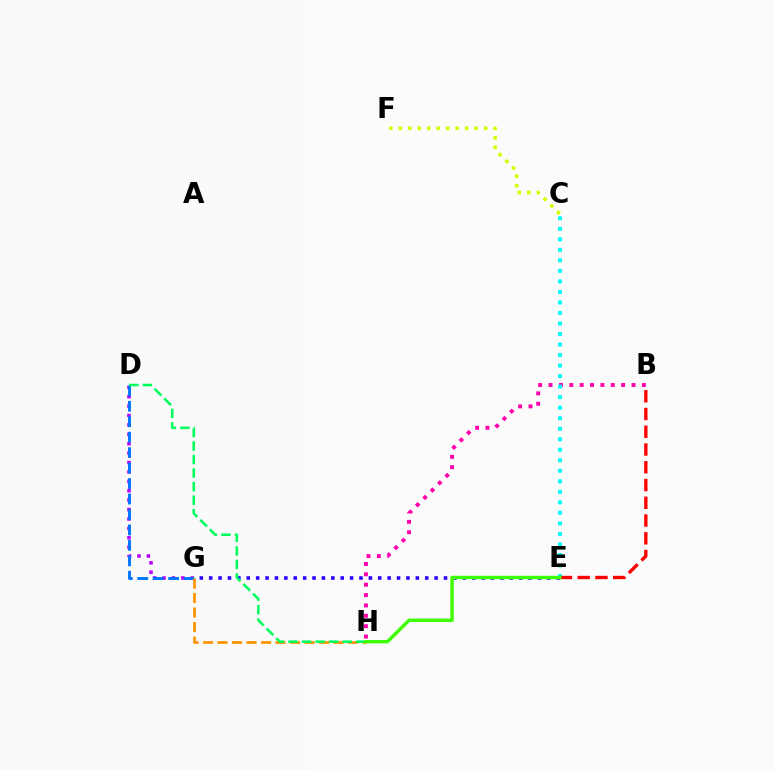{('E', 'G'): [{'color': '#2500ff', 'line_style': 'dotted', 'thickness': 2.55}], ('D', 'G'): [{'color': '#b900ff', 'line_style': 'dotted', 'thickness': 2.56}, {'color': '#0074ff', 'line_style': 'dashed', 'thickness': 2.1}], ('C', 'F'): [{'color': '#d1ff00', 'line_style': 'dotted', 'thickness': 2.58}], ('B', 'H'): [{'color': '#ff00ac', 'line_style': 'dotted', 'thickness': 2.82}], ('C', 'E'): [{'color': '#00fff6', 'line_style': 'dotted', 'thickness': 2.86}], ('G', 'H'): [{'color': '#ff9400', 'line_style': 'dashed', 'thickness': 1.97}], ('D', 'H'): [{'color': '#00ff5c', 'line_style': 'dashed', 'thickness': 1.84}], ('B', 'E'): [{'color': '#ff0000', 'line_style': 'dashed', 'thickness': 2.41}], ('E', 'H'): [{'color': '#3dff00', 'line_style': 'solid', 'thickness': 2.46}]}